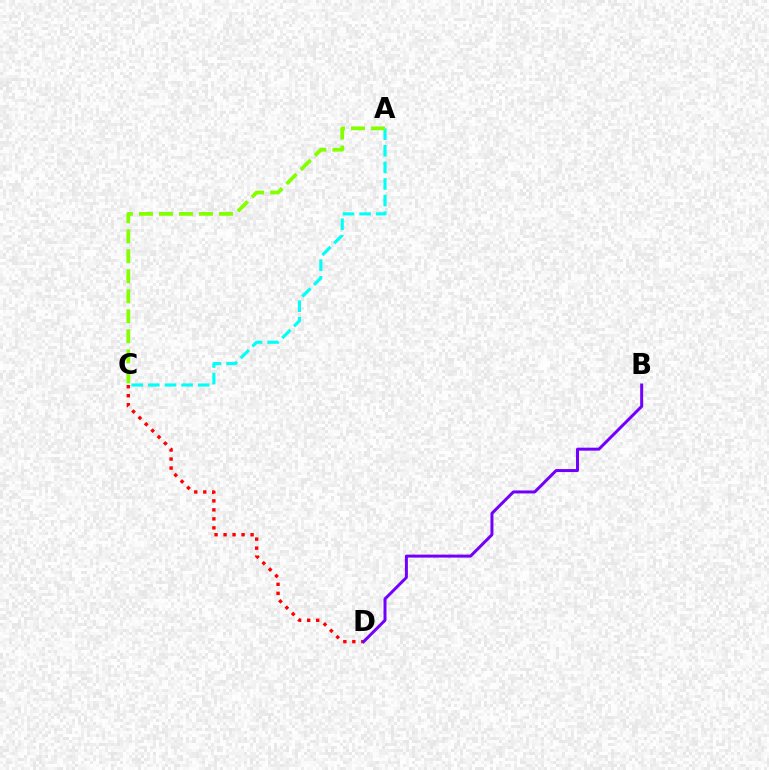{('C', 'D'): [{'color': '#ff0000', 'line_style': 'dotted', 'thickness': 2.45}], ('B', 'D'): [{'color': '#7200ff', 'line_style': 'solid', 'thickness': 2.15}], ('A', 'C'): [{'color': '#00fff6', 'line_style': 'dashed', 'thickness': 2.26}, {'color': '#84ff00', 'line_style': 'dashed', 'thickness': 2.72}]}